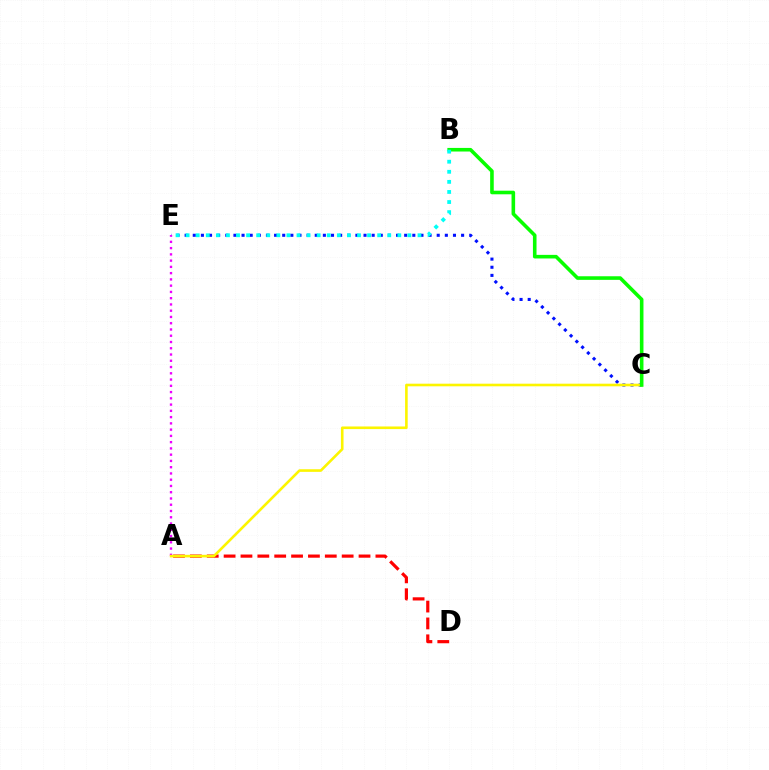{('A', 'D'): [{'color': '#ff0000', 'line_style': 'dashed', 'thickness': 2.29}], ('C', 'E'): [{'color': '#0010ff', 'line_style': 'dotted', 'thickness': 2.21}], ('A', 'E'): [{'color': '#ee00ff', 'line_style': 'dotted', 'thickness': 1.7}], ('A', 'C'): [{'color': '#fcf500', 'line_style': 'solid', 'thickness': 1.88}], ('B', 'C'): [{'color': '#08ff00', 'line_style': 'solid', 'thickness': 2.59}], ('B', 'E'): [{'color': '#00fff6', 'line_style': 'dotted', 'thickness': 2.74}]}